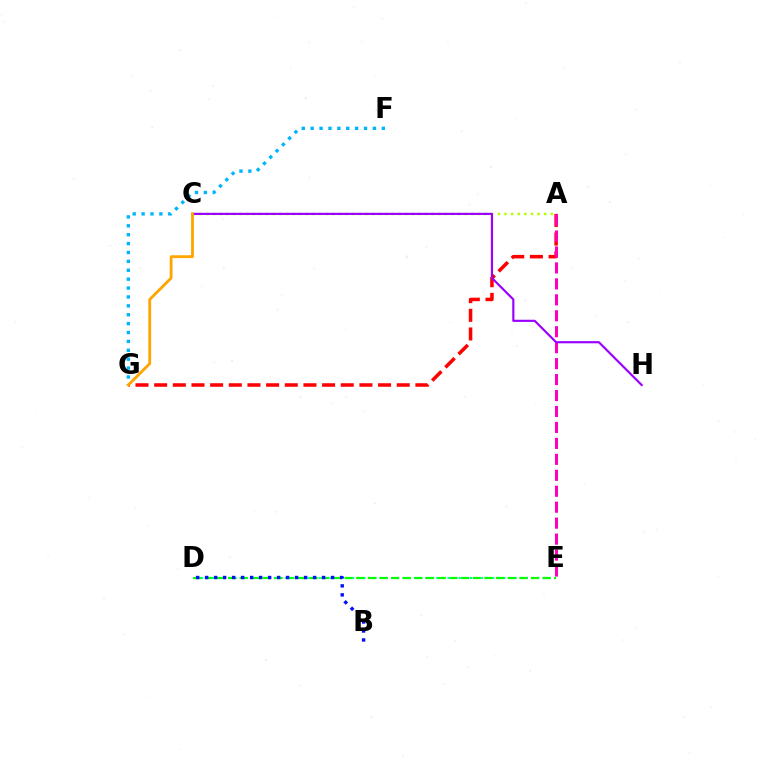{('D', 'E'): [{'color': '#00ff9d', 'line_style': 'dotted', 'thickness': 1.52}, {'color': '#08ff00', 'line_style': 'dashed', 'thickness': 1.58}], ('A', 'C'): [{'color': '#b3ff00', 'line_style': 'dotted', 'thickness': 1.8}], ('A', 'G'): [{'color': '#ff0000', 'line_style': 'dashed', 'thickness': 2.53}], ('A', 'E'): [{'color': '#ff00bd', 'line_style': 'dashed', 'thickness': 2.17}], ('F', 'G'): [{'color': '#00b5ff', 'line_style': 'dotted', 'thickness': 2.42}], ('C', 'H'): [{'color': '#9b00ff', 'line_style': 'solid', 'thickness': 1.56}], ('C', 'G'): [{'color': '#ffa500', 'line_style': 'solid', 'thickness': 2.03}], ('B', 'D'): [{'color': '#0010ff', 'line_style': 'dotted', 'thickness': 2.44}]}